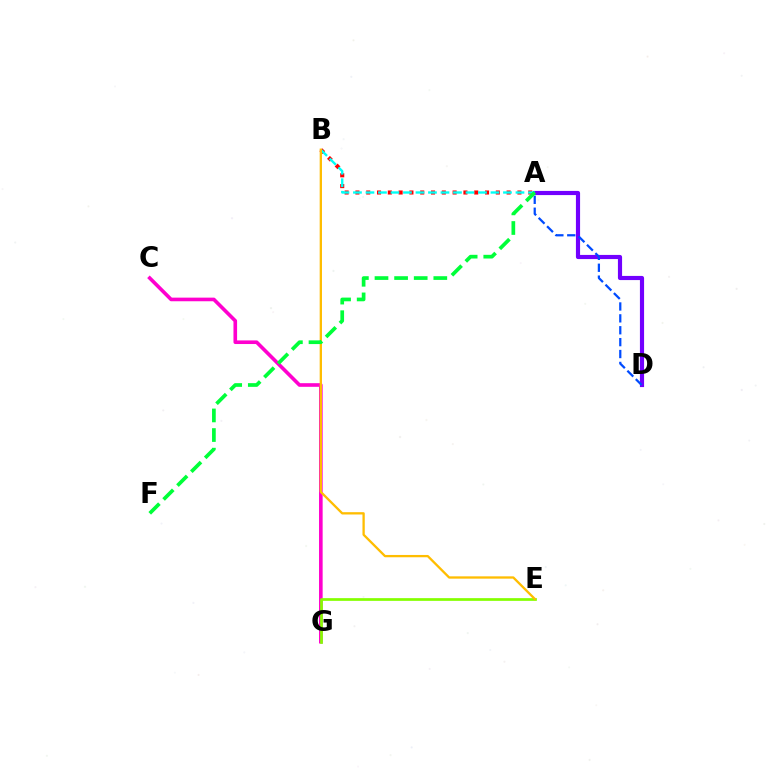{('A', 'B'): [{'color': '#ff0000', 'line_style': 'dotted', 'thickness': 2.93}, {'color': '#00fff6', 'line_style': 'dashed', 'thickness': 1.7}], ('A', 'D'): [{'color': '#7200ff', 'line_style': 'solid', 'thickness': 2.99}, {'color': '#004bff', 'line_style': 'dashed', 'thickness': 1.62}], ('C', 'G'): [{'color': '#ff00cf', 'line_style': 'solid', 'thickness': 2.61}], ('E', 'G'): [{'color': '#84ff00', 'line_style': 'solid', 'thickness': 1.96}], ('B', 'E'): [{'color': '#ffbd00', 'line_style': 'solid', 'thickness': 1.66}], ('A', 'F'): [{'color': '#00ff39', 'line_style': 'dashed', 'thickness': 2.66}]}